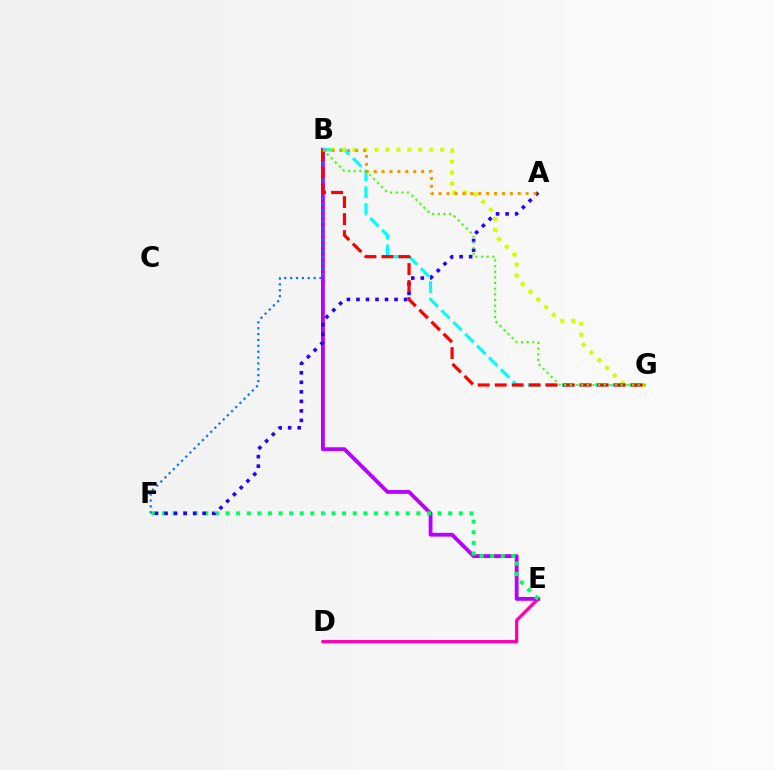{('D', 'E'): [{'color': '#ff00ac', 'line_style': 'solid', 'thickness': 2.33}], ('B', 'E'): [{'color': '#b900ff', 'line_style': 'solid', 'thickness': 2.75}], ('E', 'F'): [{'color': '#00ff5c', 'line_style': 'dotted', 'thickness': 2.88}], ('B', 'F'): [{'color': '#0074ff', 'line_style': 'dotted', 'thickness': 1.59}], ('A', 'F'): [{'color': '#2500ff', 'line_style': 'dotted', 'thickness': 2.59}], ('B', 'G'): [{'color': '#00fff6', 'line_style': 'dashed', 'thickness': 2.28}, {'color': '#d1ff00', 'line_style': 'dotted', 'thickness': 2.98}, {'color': '#ff0000', 'line_style': 'dashed', 'thickness': 2.31}, {'color': '#3dff00', 'line_style': 'dotted', 'thickness': 1.53}], ('A', 'B'): [{'color': '#ff9400', 'line_style': 'dotted', 'thickness': 2.15}]}